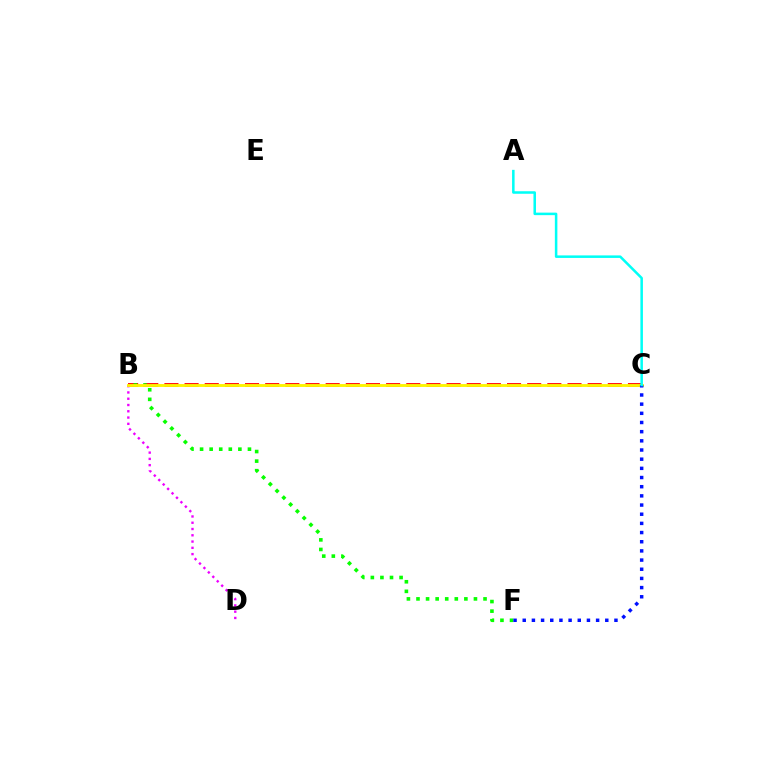{('B', 'C'): [{'color': '#ff0000', 'line_style': 'dashed', 'thickness': 2.74}, {'color': '#fcf500', 'line_style': 'solid', 'thickness': 2.06}], ('B', 'F'): [{'color': '#08ff00', 'line_style': 'dotted', 'thickness': 2.6}], ('B', 'D'): [{'color': '#ee00ff', 'line_style': 'dotted', 'thickness': 1.7}], ('C', 'F'): [{'color': '#0010ff', 'line_style': 'dotted', 'thickness': 2.49}], ('A', 'C'): [{'color': '#00fff6', 'line_style': 'solid', 'thickness': 1.82}]}